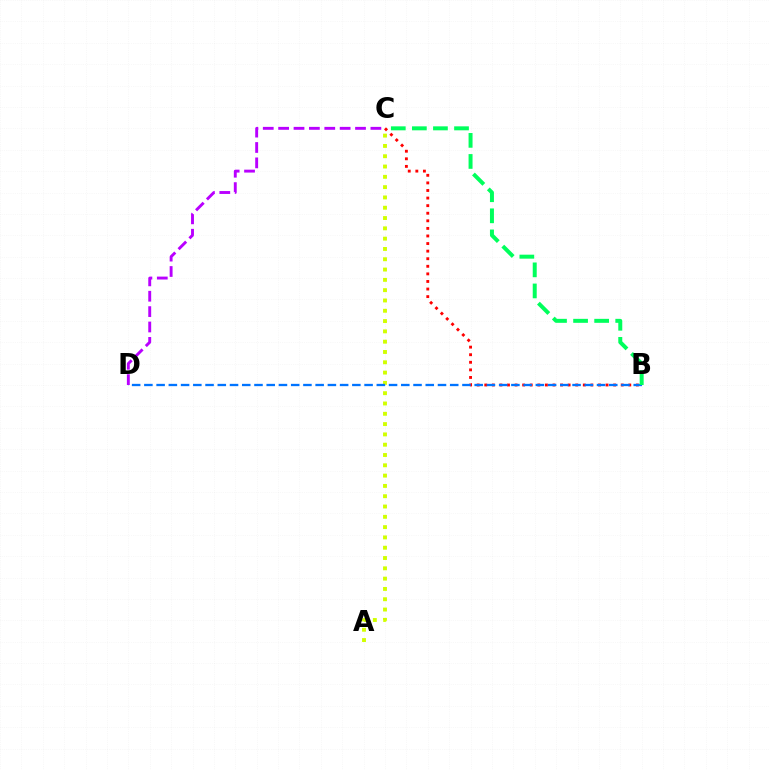{('A', 'C'): [{'color': '#d1ff00', 'line_style': 'dotted', 'thickness': 2.8}], ('B', 'C'): [{'color': '#ff0000', 'line_style': 'dotted', 'thickness': 2.06}, {'color': '#00ff5c', 'line_style': 'dashed', 'thickness': 2.86}], ('B', 'D'): [{'color': '#0074ff', 'line_style': 'dashed', 'thickness': 1.66}], ('C', 'D'): [{'color': '#b900ff', 'line_style': 'dashed', 'thickness': 2.09}]}